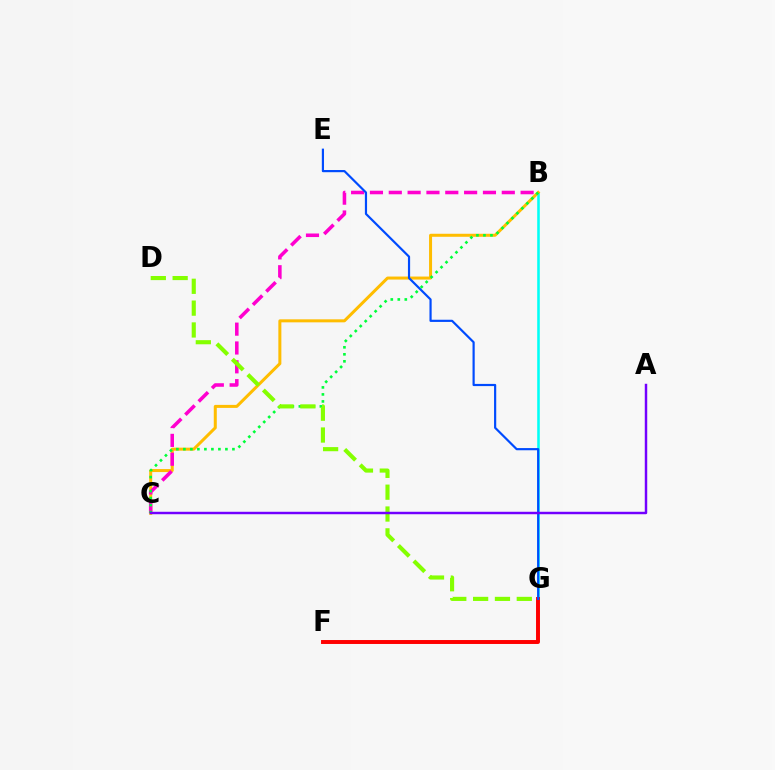{('B', 'G'): [{'color': '#00fff6', 'line_style': 'solid', 'thickness': 1.84}], ('B', 'C'): [{'color': '#ffbd00', 'line_style': 'solid', 'thickness': 2.17}, {'color': '#ff00cf', 'line_style': 'dashed', 'thickness': 2.56}, {'color': '#00ff39', 'line_style': 'dotted', 'thickness': 1.9}], ('F', 'G'): [{'color': '#ff0000', 'line_style': 'solid', 'thickness': 2.83}], ('E', 'G'): [{'color': '#004bff', 'line_style': 'solid', 'thickness': 1.57}], ('D', 'G'): [{'color': '#84ff00', 'line_style': 'dashed', 'thickness': 2.97}], ('A', 'C'): [{'color': '#7200ff', 'line_style': 'solid', 'thickness': 1.76}]}